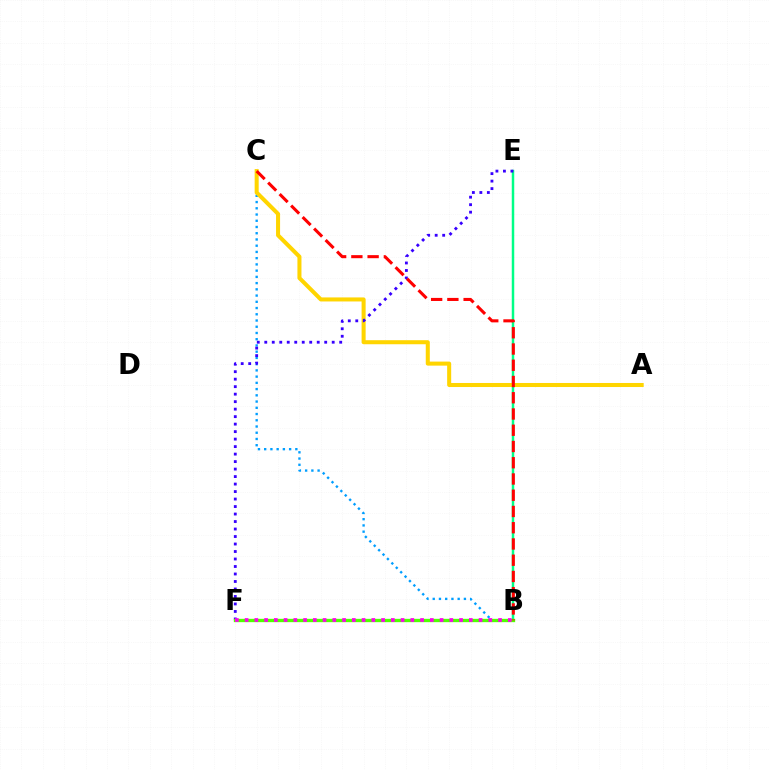{('B', 'C'): [{'color': '#009eff', 'line_style': 'dotted', 'thickness': 1.69}, {'color': '#ff0000', 'line_style': 'dashed', 'thickness': 2.21}], ('B', 'E'): [{'color': '#00ff86', 'line_style': 'solid', 'thickness': 1.78}], ('A', 'C'): [{'color': '#ffd500', 'line_style': 'solid', 'thickness': 2.91}], ('E', 'F'): [{'color': '#3700ff', 'line_style': 'dotted', 'thickness': 2.04}], ('B', 'F'): [{'color': '#4fff00', 'line_style': 'solid', 'thickness': 2.4}, {'color': '#ff00ed', 'line_style': 'dotted', 'thickness': 2.65}]}